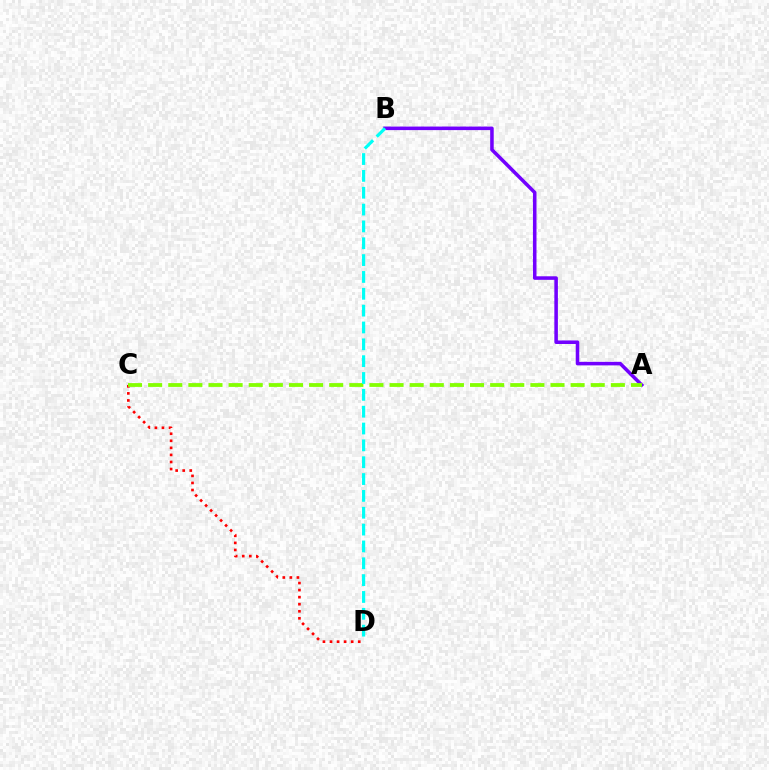{('C', 'D'): [{'color': '#ff0000', 'line_style': 'dotted', 'thickness': 1.92}], ('A', 'B'): [{'color': '#7200ff', 'line_style': 'solid', 'thickness': 2.55}], ('A', 'C'): [{'color': '#84ff00', 'line_style': 'dashed', 'thickness': 2.73}], ('B', 'D'): [{'color': '#00fff6', 'line_style': 'dashed', 'thickness': 2.29}]}